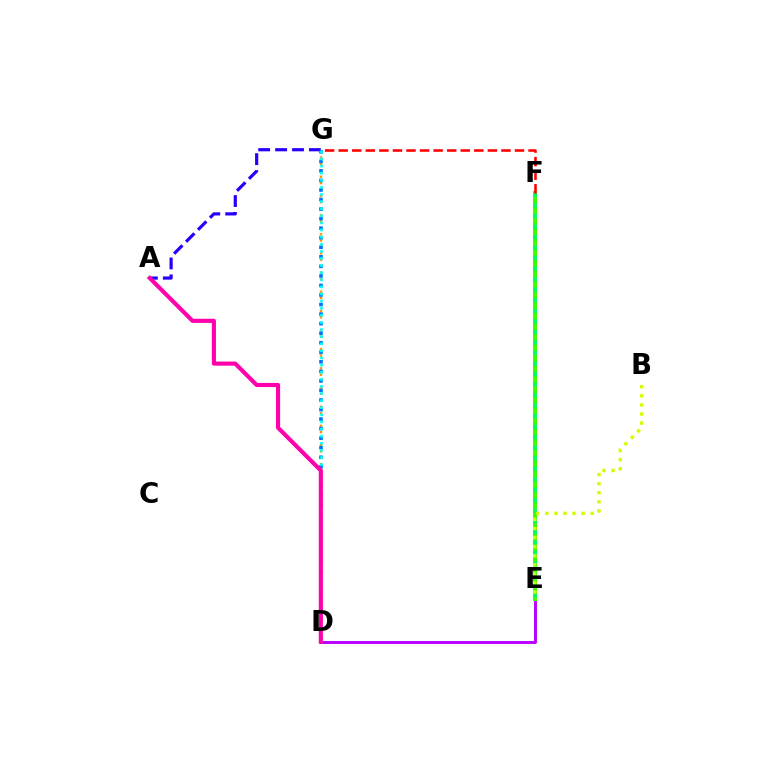{('D', 'G'): [{'color': '#ff9400', 'line_style': 'dotted', 'thickness': 1.74}, {'color': '#0074ff', 'line_style': 'dotted', 'thickness': 2.59}, {'color': '#00fff6', 'line_style': 'dotted', 'thickness': 1.93}], ('D', 'E'): [{'color': '#b900ff', 'line_style': 'solid', 'thickness': 2.12}], ('E', 'F'): [{'color': '#3dff00', 'line_style': 'solid', 'thickness': 2.89}, {'color': '#00ff5c', 'line_style': 'dotted', 'thickness': 2.86}], ('A', 'G'): [{'color': '#2500ff', 'line_style': 'dashed', 'thickness': 2.3}], ('A', 'D'): [{'color': '#ff00ac', 'line_style': 'solid', 'thickness': 2.96}], ('B', 'E'): [{'color': '#d1ff00', 'line_style': 'dotted', 'thickness': 2.47}], ('F', 'G'): [{'color': '#ff0000', 'line_style': 'dashed', 'thickness': 1.84}]}